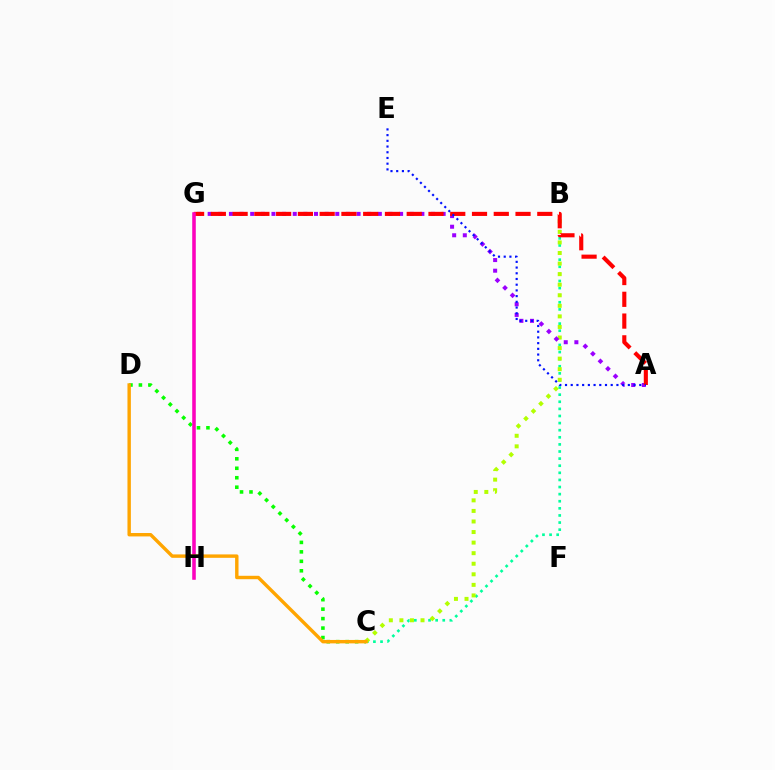{('C', 'D'): [{'color': '#08ff00', 'line_style': 'dotted', 'thickness': 2.57}, {'color': '#ffa500', 'line_style': 'solid', 'thickness': 2.46}], ('B', 'C'): [{'color': '#00ff9d', 'line_style': 'dotted', 'thickness': 1.93}, {'color': '#b3ff00', 'line_style': 'dotted', 'thickness': 2.87}], ('G', 'H'): [{'color': '#00b5ff', 'line_style': 'solid', 'thickness': 1.64}, {'color': '#ff00bd', 'line_style': 'solid', 'thickness': 2.53}], ('A', 'G'): [{'color': '#9b00ff', 'line_style': 'dotted', 'thickness': 2.89}, {'color': '#ff0000', 'line_style': 'dashed', 'thickness': 2.96}], ('A', 'E'): [{'color': '#0010ff', 'line_style': 'dotted', 'thickness': 1.55}]}